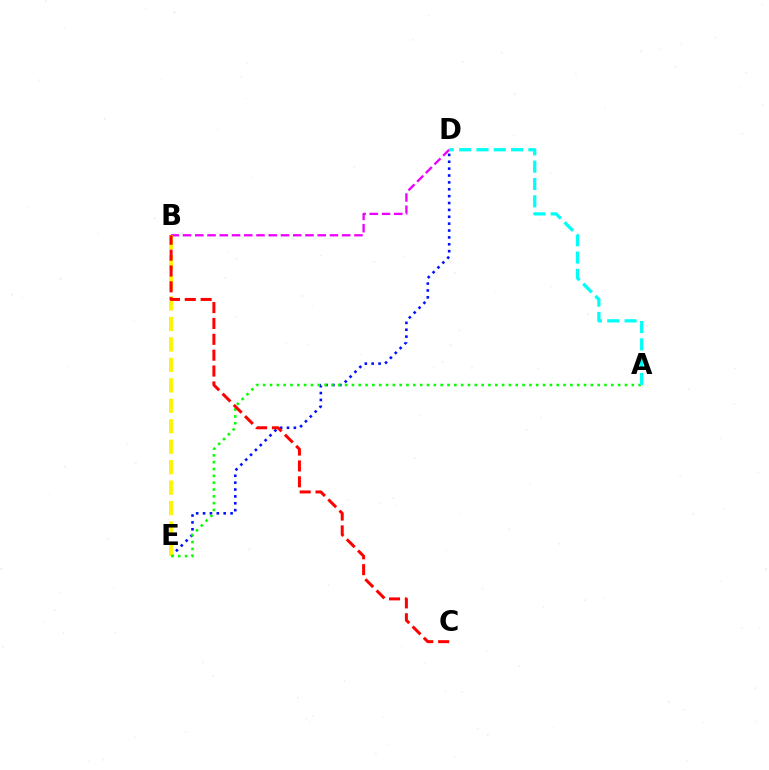{('D', 'E'): [{'color': '#0010ff', 'line_style': 'dotted', 'thickness': 1.87}], ('B', 'D'): [{'color': '#ee00ff', 'line_style': 'dashed', 'thickness': 1.66}], ('B', 'E'): [{'color': '#fcf500', 'line_style': 'dashed', 'thickness': 2.78}], ('A', 'E'): [{'color': '#08ff00', 'line_style': 'dotted', 'thickness': 1.85}], ('A', 'D'): [{'color': '#00fff6', 'line_style': 'dashed', 'thickness': 2.35}], ('B', 'C'): [{'color': '#ff0000', 'line_style': 'dashed', 'thickness': 2.16}]}